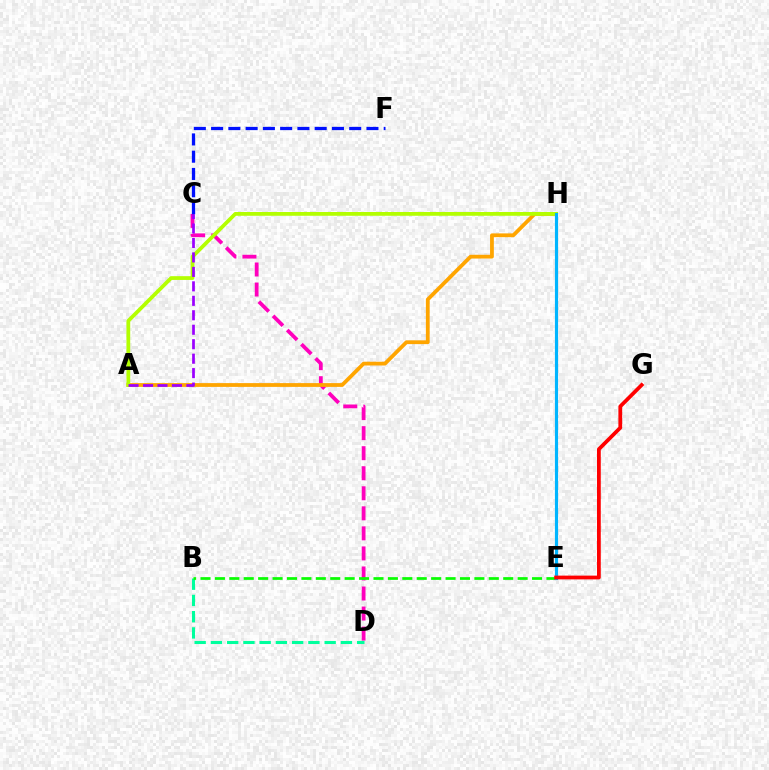{('C', 'D'): [{'color': '#ff00bd', 'line_style': 'dashed', 'thickness': 2.72}], ('B', 'D'): [{'color': '#00ff9d', 'line_style': 'dashed', 'thickness': 2.21}], ('B', 'E'): [{'color': '#08ff00', 'line_style': 'dashed', 'thickness': 1.96}], ('A', 'H'): [{'color': '#ffa500', 'line_style': 'solid', 'thickness': 2.72}, {'color': '#b3ff00', 'line_style': 'solid', 'thickness': 2.71}], ('C', 'F'): [{'color': '#0010ff', 'line_style': 'dashed', 'thickness': 2.35}], ('A', 'C'): [{'color': '#9b00ff', 'line_style': 'dashed', 'thickness': 1.96}], ('E', 'H'): [{'color': '#00b5ff', 'line_style': 'solid', 'thickness': 2.27}], ('E', 'G'): [{'color': '#ff0000', 'line_style': 'solid', 'thickness': 2.71}]}